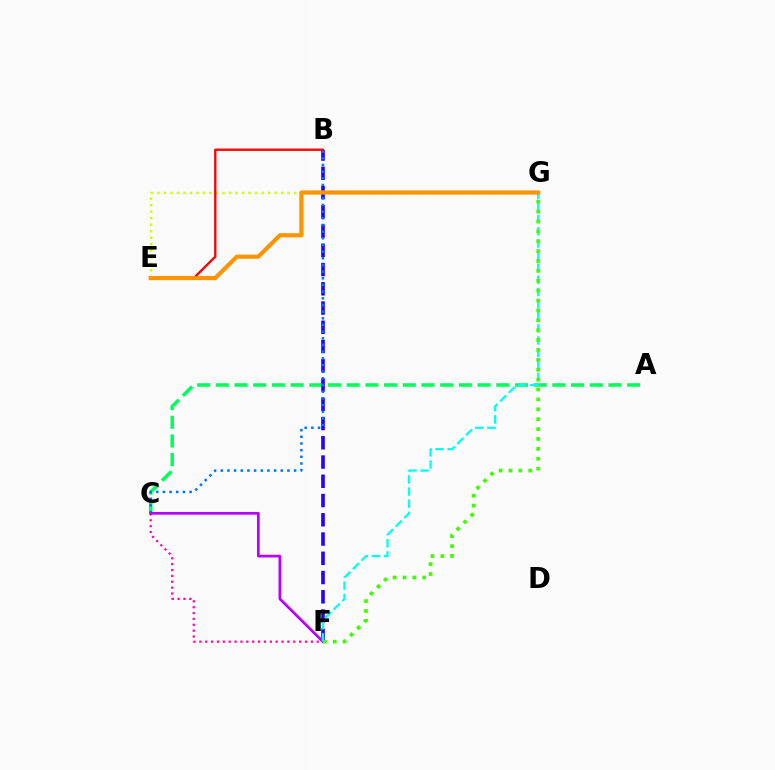{('A', 'C'): [{'color': '#00ff5c', 'line_style': 'dashed', 'thickness': 2.54}], ('B', 'F'): [{'color': '#2500ff', 'line_style': 'dashed', 'thickness': 2.61}], ('B', 'C'): [{'color': '#0074ff', 'line_style': 'dotted', 'thickness': 1.81}], ('C', 'F'): [{'color': '#ff00ac', 'line_style': 'dotted', 'thickness': 1.59}, {'color': '#b900ff', 'line_style': 'solid', 'thickness': 1.96}], ('E', 'G'): [{'color': '#d1ff00', 'line_style': 'dotted', 'thickness': 1.77}, {'color': '#ff9400', 'line_style': 'solid', 'thickness': 2.99}], ('B', 'E'): [{'color': '#ff0000', 'line_style': 'solid', 'thickness': 1.66}], ('F', 'G'): [{'color': '#00fff6', 'line_style': 'dashed', 'thickness': 1.65}, {'color': '#3dff00', 'line_style': 'dotted', 'thickness': 2.69}]}